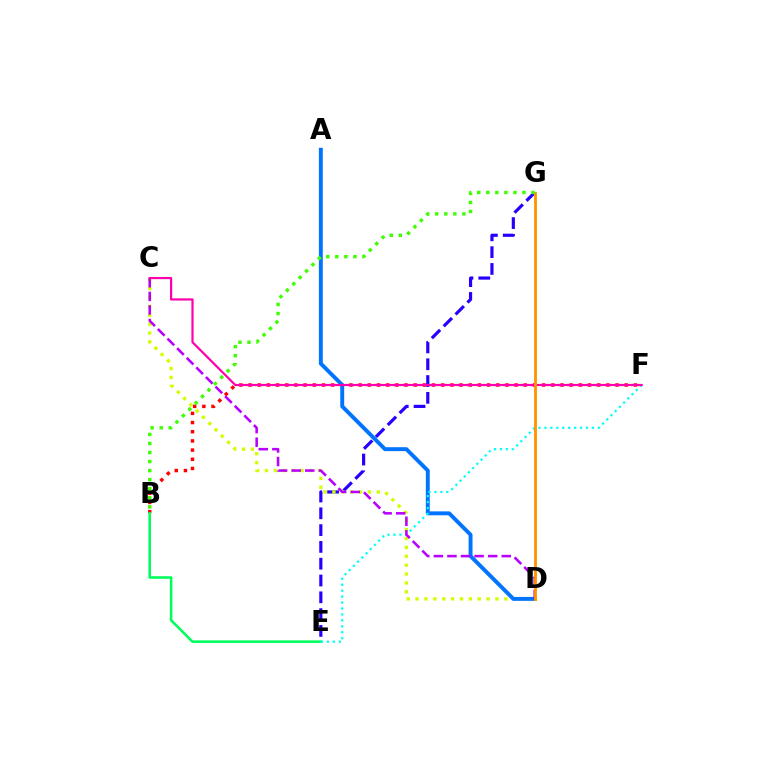{('B', 'F'): [{'color': '#ff0000', 'line_style': 'dotted', 'thickness': 2.49}], ('E', 'G'): [{'color': '#2500ff', 'line_style': 'dashed', 'thickness': 2.28}], ('C', 'D'): [{'color': '#d1ff00', 'line_style': 'dotted', 'thickness': 2.41}, {'color': '#b900ff', 'line_style': 'dashed', 'thickness': 1.84}], ('B', 'E'): [{'color': '#00ff5c', 'line_style': 'solid', 'thickness': 1.85}], ('A', 'D'): [{'color': '#0074ff', 'line_style': 'solid', 'thickness': 2.82}], ('E', 'F'): [{'color': '#00fff6', 'line_style': 'dotted', 'thickness': 1.61}], ('C', 'F'): [{'color': '#ff00ac', 'line_style': 'solid', 'thickness': 1.58}], ('D', 'G'): [{'color': '#ff9400', 'line_style': 'solid', 'thickness': 2.04}], ('B', 'G'): [{'color': '#3dff00', 'line_style': 'dotted', 'thickness': 2.46}]}